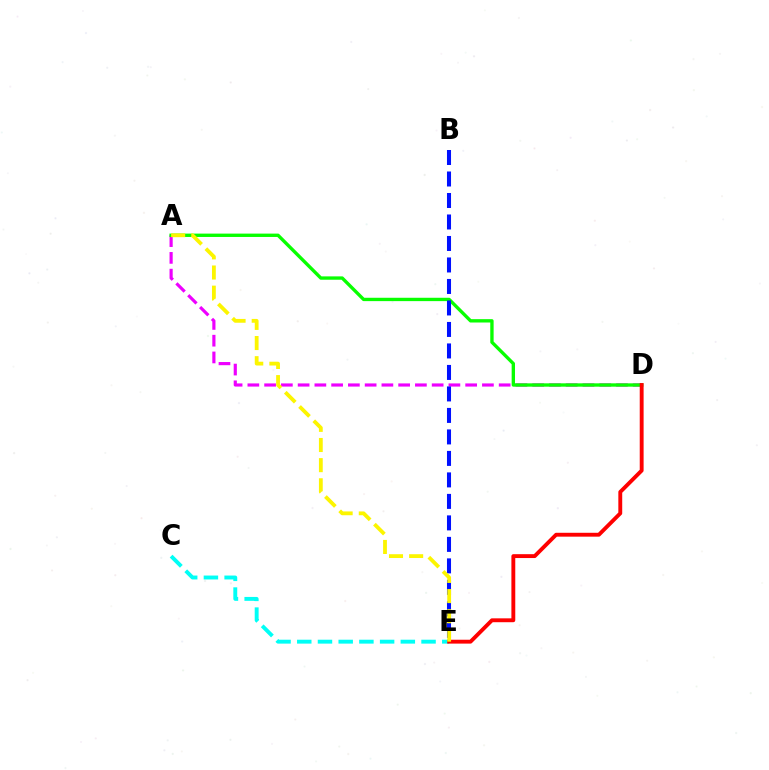{('C', 'E'): [{'color': '#00fff6', 'line_style': 'dashed', 'thickness': 2.81}], ('A', 'D'): [{'color': '#ee00ff', 'line_style': 'dashed', 'thickness': 2.28}, {'color': '#08ff00', 'line_style': 'solid', 'thickness': 2.41}], ('B', 'E'): [{'color': '#0010ff', 'line_style': 'dashed', 'thickness': 2.92}], ('D', 'E'): [{'color': '#ff0000', 'line_style': 'solid', 'thickness': 2.79}], ('A', 'E'): [{'color': '#fcf500', 'line_style': 'dashed', 'thickness': 2.74}]}